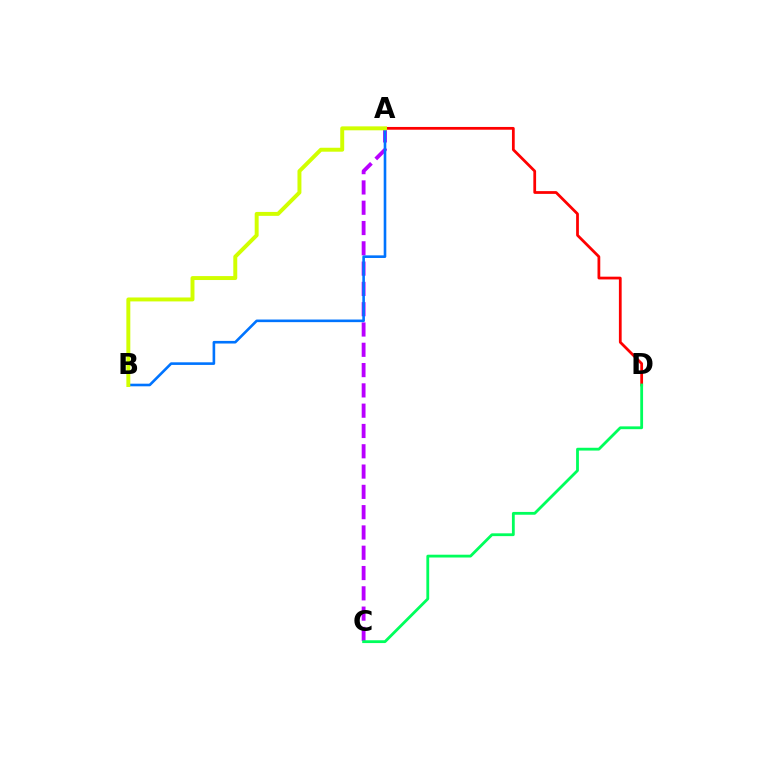{('A', 'C'): [{'color': '#b900ff', 'line_style': 'dashed', 'thickness': 2.76}], ('A', 'D'): [{'color': '#ff0000', 'line_style': 'solid', 'thickness': 1.99}], ('C', 'D'): [{'color': '#00ff5c', 'line_style': 'solid', 'thickness': 2.02}], ('A', 'B'): [{'color': '#0074ff', 'line_style': 'solid', 'thickness': 1.88}, {'color': '#d1ff00', 'line_style': 'solid', 'thickness': 2.84}]}